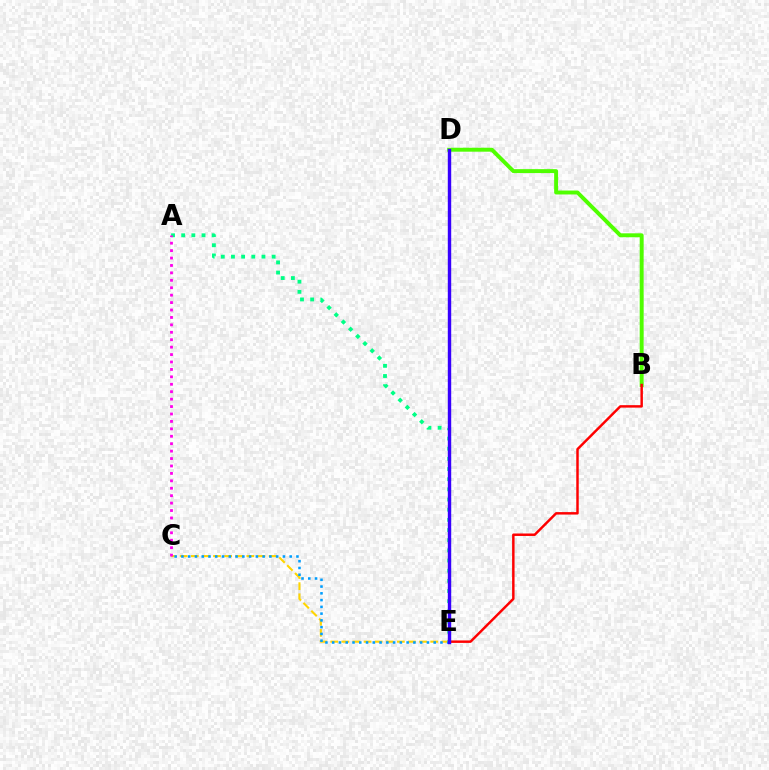{('B', 'D'): [{'color': '#4fff00', 'line_style': 'solid', 'thickness': 2.83}], ('B', 'E'): [{'color': '#ff0000', 'line_style': 'solid', 'thickness': 1.77}], ('A', 'E'): [{'color': '#00ff86', 'line_style': 'dotted', 'thickness': 2.76}], ('C', 'E'): [{'color': '#ffd500', 'line_style': 'dashed', 'thickness': 1.51}, {'color': '#009eff', 'line_style': 'dotted', 'thickness': 1.84}], ('A', 'C'): [{'color': '#ff00ed', 'line_style': 'dotted', 'thickness': 2.02}], ('D', 'E'): [{'color': '#3700ff', 'line_style': 'solid', 'thickness': 2.45}]}